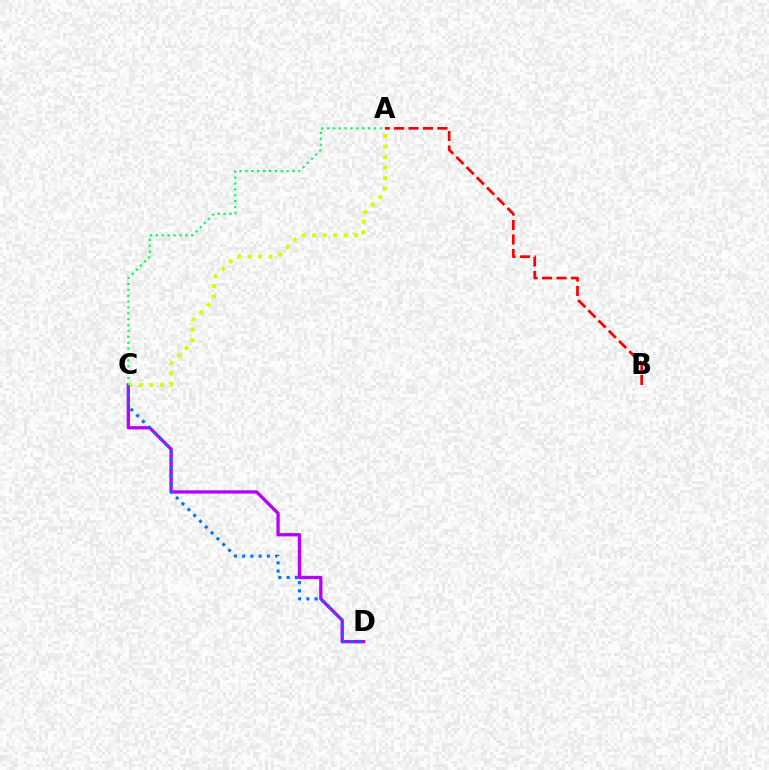{('A', 'B'): [{'color': '#ff0000', 'line_style': 'dashed', 'thickness': 1.96}], ('A', 'C'): [{'color': '#00ff5c', 'line_style': 'dotted', 'thickness': 1.6}, {'color': '#d1ff00', 'line_style': 'dotted', 'thickness': 2.85}], ('C', 'D'): [{'color': '#b900ff', 'line_style': 'solid', 'thickness': 2.38}, {'color': '#0074ff', 'line_style': 'dotted', 'thickness': 2.24}]}